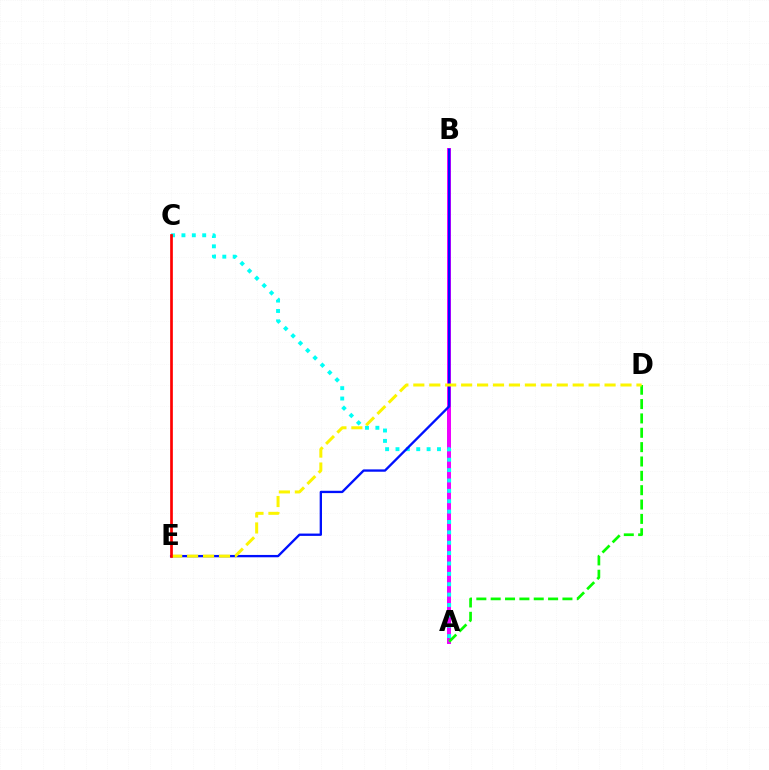{('A', 'B'): [{'color': '#ee00ff', 'line_style': 'solid', 'thickness': 2.86}], ('A', 'C'): [{'color': '#00fff6', 'line_style': 'dotted', 'thickness': 2.82}], ('A', 'D'): [{'color': '#08ff00', 'line_style': 'dashed', 'thickness': 1.95}], ('B', 'E'): [{'color': '#0010ff', 'line_style': 'solid', 'thickness': 1.68}], ('D', 'E'): [{'color': '#fcf500', 'line_style': 'dashed', 'thickness': 2.17}], ('C', 'E'): [{'color': '#ff0000', 'line_style': 'solid', 'thickness': 1.94}]}